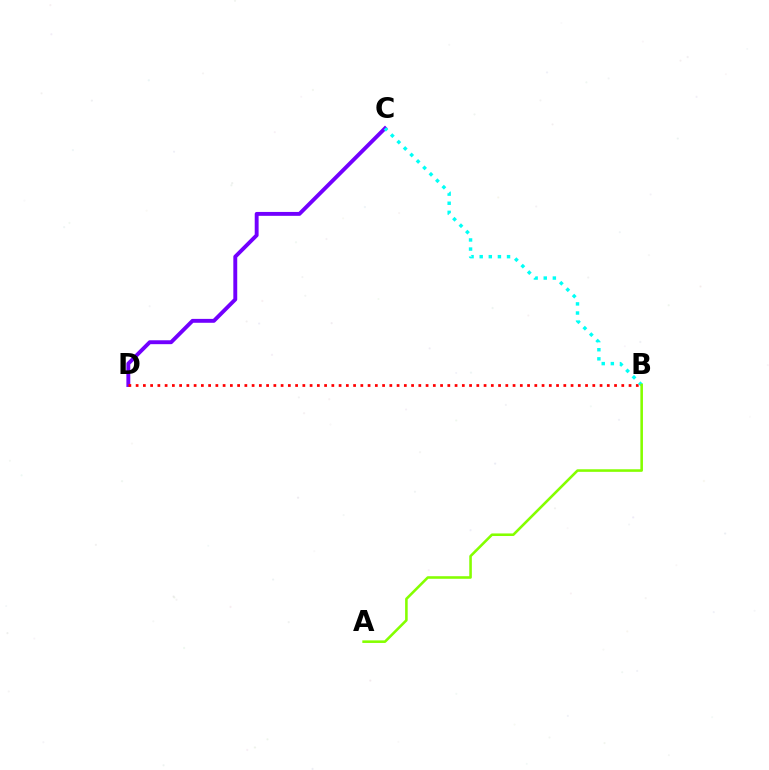{('C', 'D'): [{'color': '#7200ff', 'line_style': 'solid', 'thickness': 2.81}], ('B', 'D'): [{'color': '#ff0000', 'line_style': 'dotted', 'thickness': 1.97}], ('B', 'C'): [{'color': '#00fff6', 'line_style': 'dotted', 'thickness': 2.48}], ('A', 'B'): [{'color': '#84ff00', 'line_style': 'solid', 'thickness': 1.86}]}